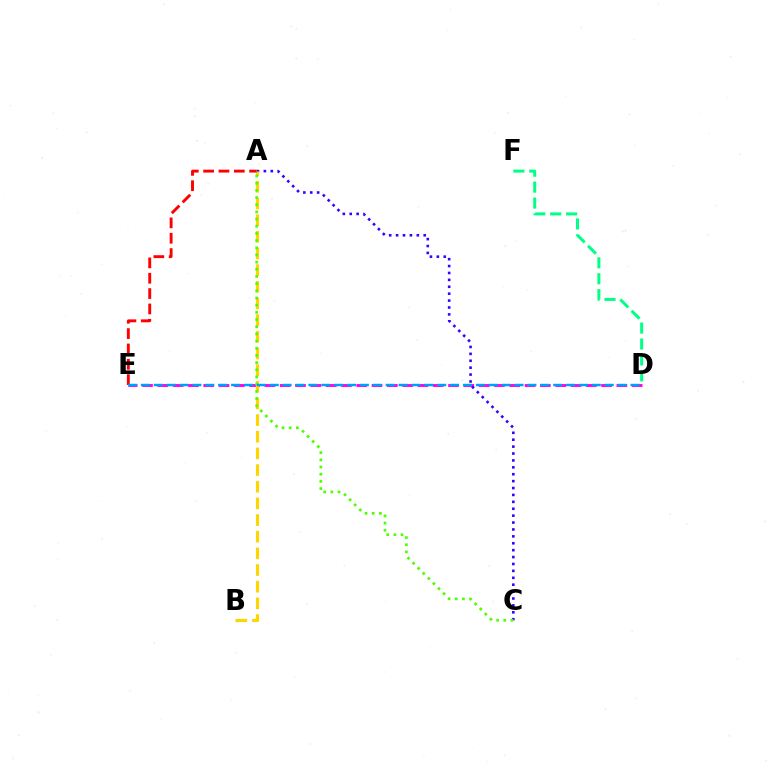{('D', 'E'): [{'color': '#ff00ed', 'line_style': 'dashed', 'thickness': 2.08}, {'color': '#009eff', 'line_style': 'dashed', 'thickness': 1.75}], ('D', 'F'): [{'color': '#00ff86', 'line_style': 'dashed', 'thickness': 2.16}], ('A', 'C'): [{'color': '#3700ff', 'line_style': 'dotted', 'thickness': 1.88}, {'color': '#4fff00', 'line_style': 'dotted', 'thickness': 1.95}], ('A', 'B'): [{'color': '#ffd500', 'line_style': 'dashed', 'thickness': 2.26}], ('A', 'E'): [{'color': '#ff0000', 'line_style': 'dashed', 'thickness': 2.09}]}